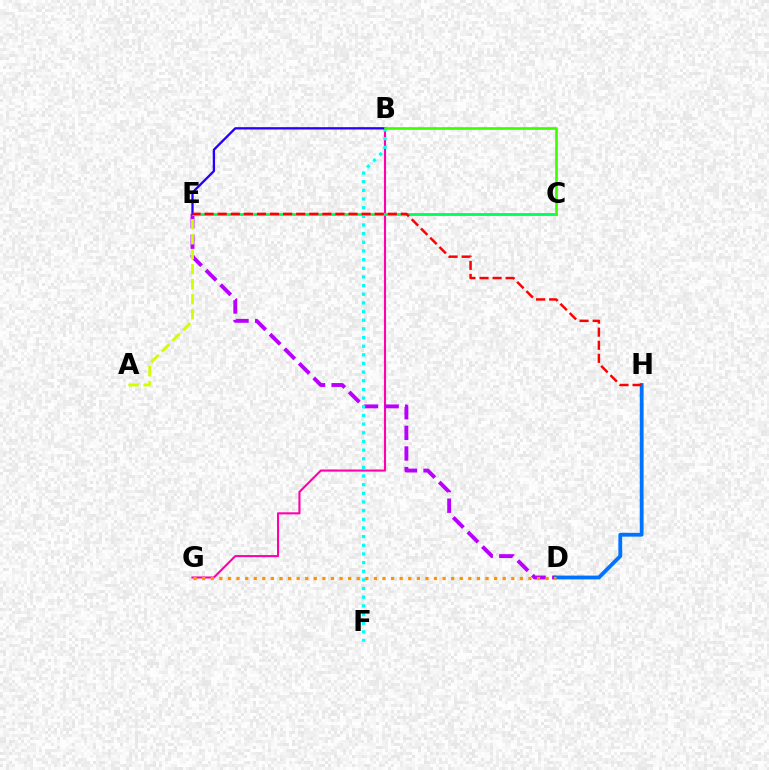{('B', 'G'): [{'color': '#ff00ac', 'line_style': 'solid', 'thickness': 1.51}], ('D', 'E'): [{'color': '#b900ff', 'line_style': 'dashed', 'thickness': 2.8}], ('A', 'E'): [{'color': '#d1ff00', 'line_style': 'dashed', 'thickness': 2.03}], ('B', 'F'): [{'color': '#00fff6', 'line_style': 'dotted', 'thickness': 2.35}], ('D', 'H'): [{'color': '#0074ff', 'line_style': 'solid', 'thickness': 2.76}], ('C', 'E'): [{'color': '#00ff5c', 'line_style': 'solid', 'thickness': 2.04}], ('B', 'E'): [{'color': '#2500ff', 'line_style': 'solid', 'thickness': 1.67}], ('B', 'C'): [{'color': '#3dff00', 'line_style': 'solid', 'thickness': 1.93}], ('E', 'H'): [{'color': '#ff0000', 'line_style': 'dashed', 'thickness': 1.78}], ('D', 'G'): [{'color': '#ff9400', 'line_style': 'dotted', 'thickness': 2.33}]}